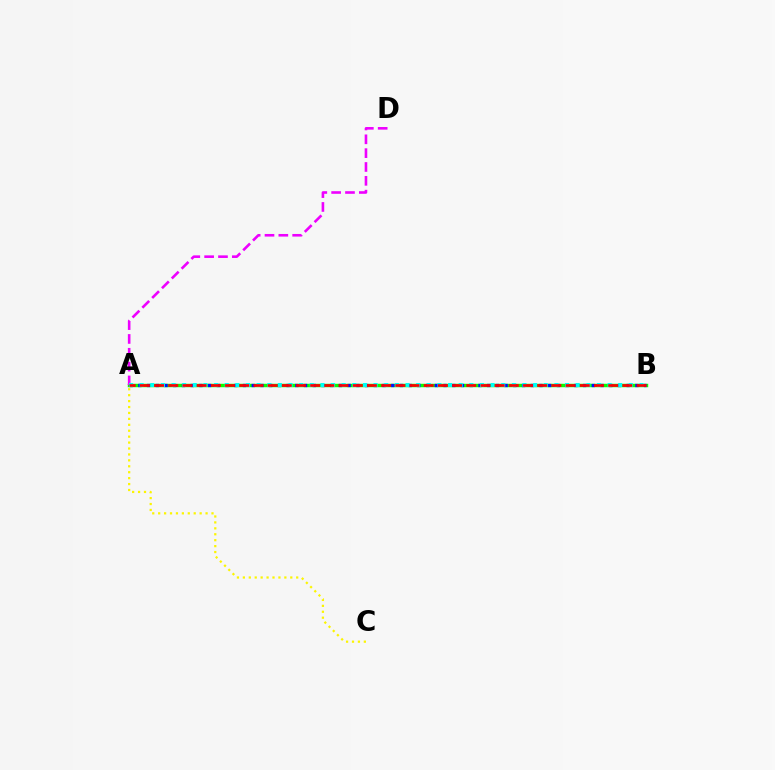{('A', 'B'): [{'color': '#08ff00', 'line_style': 'solid', 'thickness': 2.48}, {'color': '#0010ff', 'line_style': 'dotted', 'thickness': 2.37}, {'color': '#00fff6', 'line_style': 'dotted', 'thickness': 2.89}, {'color': '#ff0000', 'line_style': 'dashed', 'thickness': 1.93}], ('A', 'D'): [{'color': '#ee00ff', 'line_style': 'dashed', 'thickness': 1.88}], ('A', 'C'): [{'color': '#fcf500', 'line_style': 'dotted', 'thickness': 1.61}]}